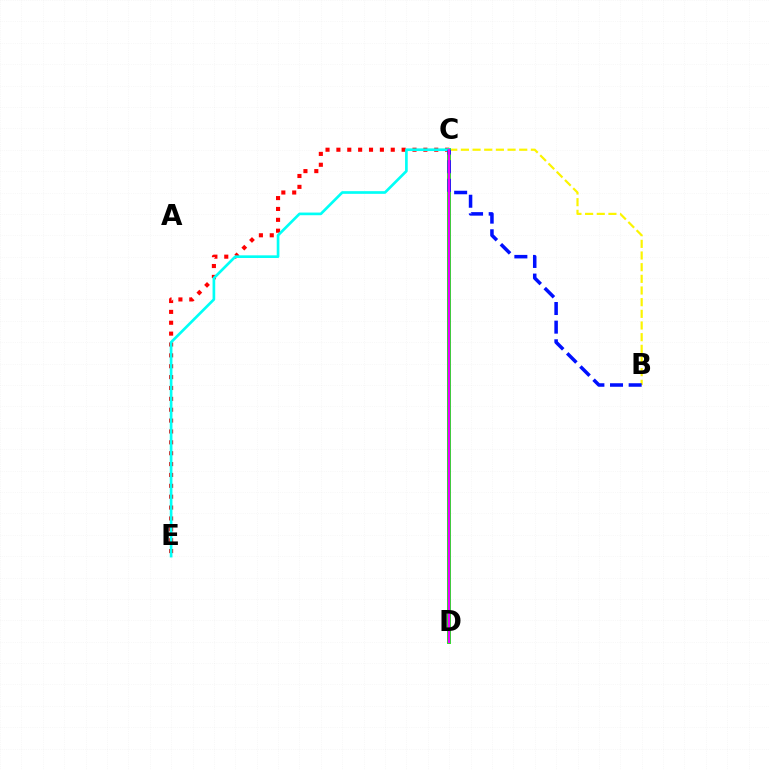{('C', 'E'): [{'color': '#ff0000', 'line_style': 'dotted', 'thickness': 2.95}, {'color': '#00fff6', 'line_style': 'solid', 'thickness': 1.92}], ('B', 'C'): [{'color': '#fcf500', 'line_style': 'dashed', 'thickness': 1.58}, {'color': '#0010ff', 'line_style': 'dashed', 'thickness': 2.53}], ('C', 'D'): [{'color': '#08ff00', 'line_style': 'solid', 'thickness': 2.8}, {'color': '#ee00ff', 'line_style': 'solid', 'thickness': 1.74}]}